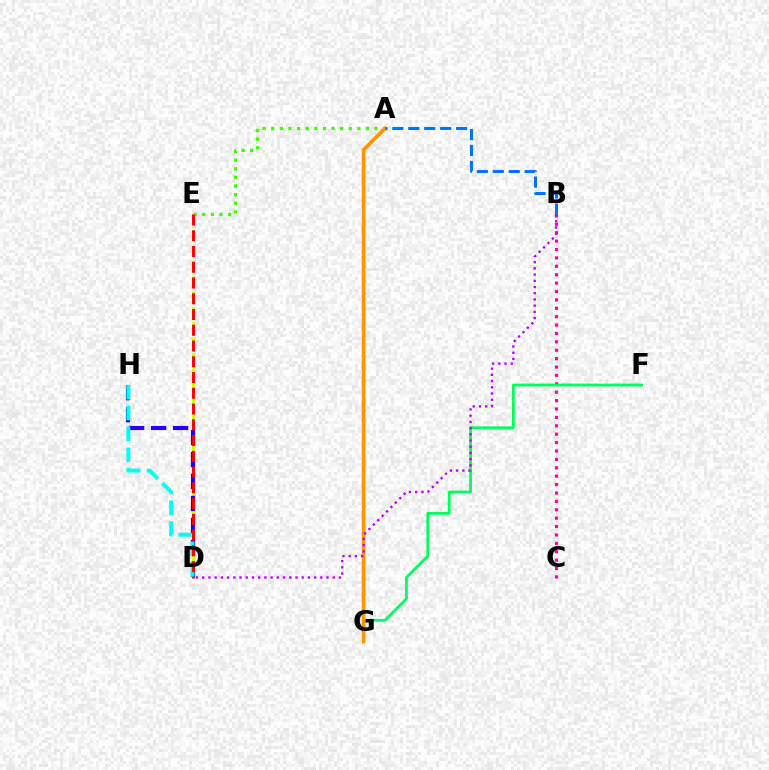{('B', 'C'): [{'color': '#ff00ac', 'line_style': 'dotted', 'thickness': 2.28}], ('A', 'E'): [{'color': '#3dff00', 'line_style': 'dotted', 'thickness': 2.34}], ('F', 'G'): [{'color': '#00ff5c', 'line_style': 'solid', 'thickness': 1.98}], ('D', 'E'): [{'color': '#d1ff00', 'line_style': 'dashed', 'thickness': 2.08}, {'color': '#ff0000', 'line_style': 'dashed', 'thickness': 2.14}], ('D', 'H'): [{'color': '#2500ff', 'line_style': 'dashed', 'thickness': 2.99}, {'color': '#00fff6', 'line_style': 'dashed', 'thickness': 2.83}], ('A', 'G'): [{'color': '#ff9400', 'line_style': 'solid', 'thickness': 2.62}], ('B', 'D'): [{'color': '#b900ff', 'line_style': 'dotted', 'thickness': 1.69}], ('A', 'B'): [{'color': '#0074ff', 'line_style': 'dashed', 'thickness': 2.17}]}